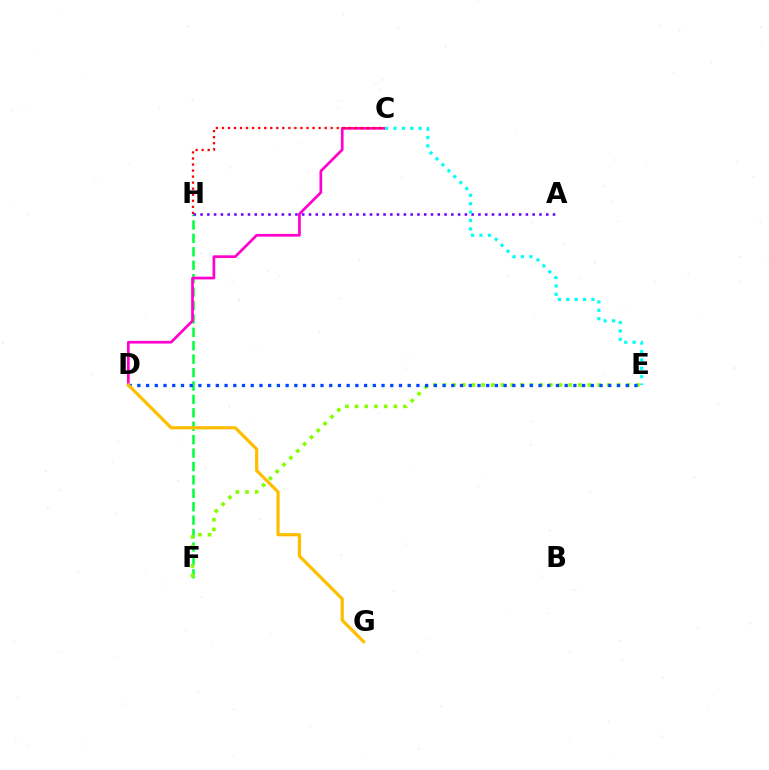{('F', 'H'): [{'color': '#00ff39', 'line_style': 'dashed', 'thickness': 1.82}], ('C', 'D'): [{'color': '#ff00cf', 'line_style': 'solid', 'thickness': 1.95}], ('E', 'F'): [{'color': '#84ff00', 'line_style': 'dotted', 'thickness': 2.63}], ('D', 'E'): [{'color': '#004bff', 'line_style': 'dotted', 'thickness': 2.37}], ('D', 'G'): [{'color': '#ffbd00', 'line_style': 'solid', 'thickness': 2.3}], ('C', 'H'): [{'color': '#ff0000', 'line_style': 'dotted', 'thickness': 1.64}], ('A', 'H'): [{'color': '#7200ff', 'line_style': 'dotted', 'thickness': 1.84}], ('C', 'E'): [{'color': '#00fff6', 'line_style': 'dotted', 'thickness': 2.28}]}